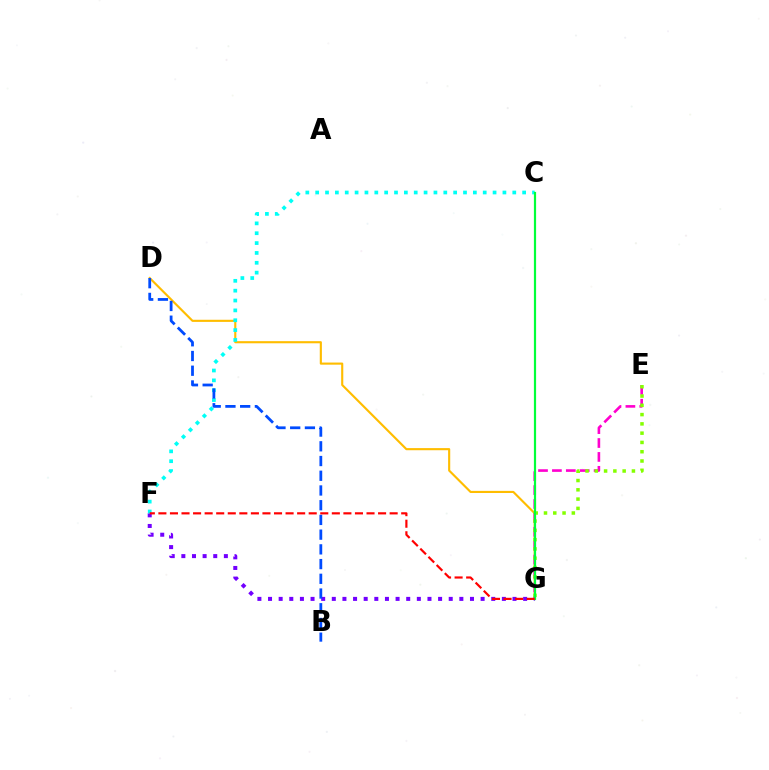{('D', 'G'): [{'color': '#ffbd00', 'line_style': 'solid', 'thickness': 1.53}], ('E', 'G'): [{'color': '#ff00cf', 'line_style': 'dashed', 'thickness': 1.89}, {'color': '#84ff00', 'line_style': 'dotted', 'thickness': 2.52}], ('F', 'G'): [{'color': '#7200ff', 'line_style': 'dotted', 'thickness': 2.89}, {'color': '#ff0000', 'line_style': 'dashed', 'thickness': 1.57}], ('C', 'F'): [{'color': '#00fff6', 'line_style': 'dotted', 'thickness': 2.68}], ('B', 'D'): [{'color': '#004bff', 'line_style': 'dashed', 'thickness': 2.0}], ('C', 'G'): [{'color': '#00ff39', 'line_style': 'solid', 'thickness': 1.58}]}